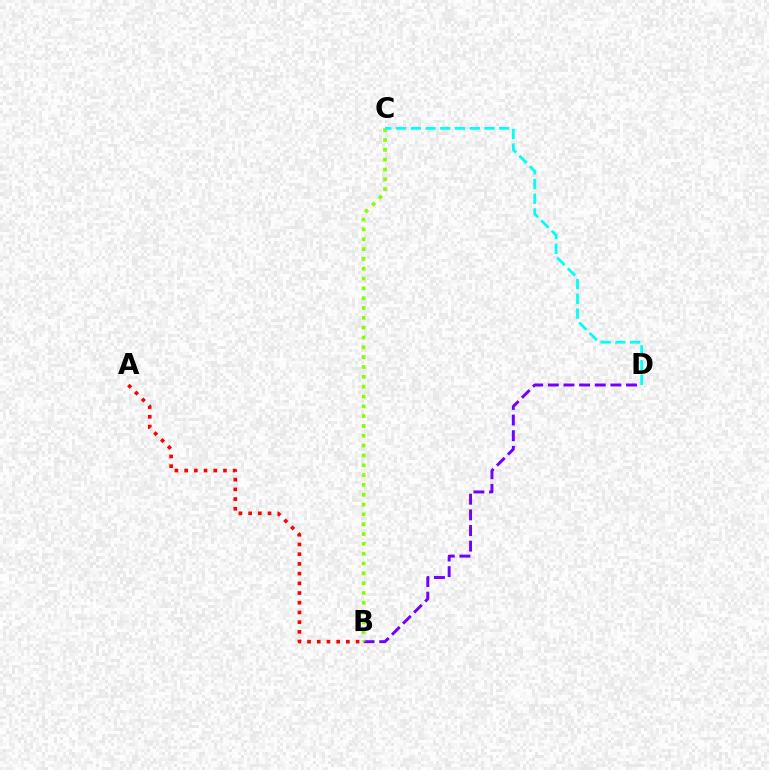{('B', 'D'): [{'color': '#7200ff', 'line_style': 'dashed', 'thickness': 2.12}], ('B', 'C'): [{'color': '#84ff00', 'line_style': 'dotted', 'thickness': 2.67}], ('A', 'B'): [{'color': '#ff0000', 'line_style': 'dotted', 'thickness': 2.64}], ('C', 'D'): [{'color': '#00fff6', 'line_style': 'dashed', 'thickness': 2.0}]}